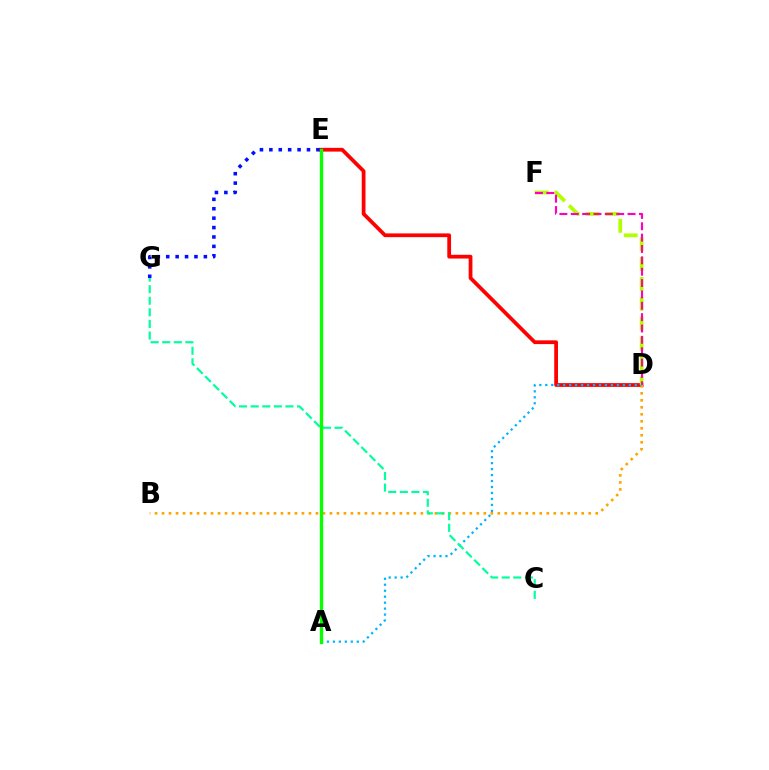{('D', 'E'): [{'color': '#ff0000', 'line_style': 'solid', 'thickness': 2.71}], ('D', 'F'): [{'color': '#b3ff00', 'line_style': 'dashed', 'thickness': 2.7}, {'color': '#ff00bd', 'line_style': 'dashed', 'thickness': 1.54}], ('B', 'D'): [{'color': '#ffa500', 'line_style': 'dotted', 'thickness': 1.9}], ('A', 'D'): [{'color': '#00b5ff', 'line_style': 'dotted', 'thickness': 1.62}], ('C', 'G'): [{'color': '#00ff9d', 'line_style': 'dashed', 'thickness': 1.58}], ('A', 'E'): [{'color': '#9b00ff', 'line_style': 'dotted', 'thickness': 2.14}, {'color': '#08ff00', 'line_style': 'solid', 'thickness': 2.4}], ('E', 'G'): [{'color': '#0010ff', 'line_style': 'dotted', 'thickness': 2.56}]}